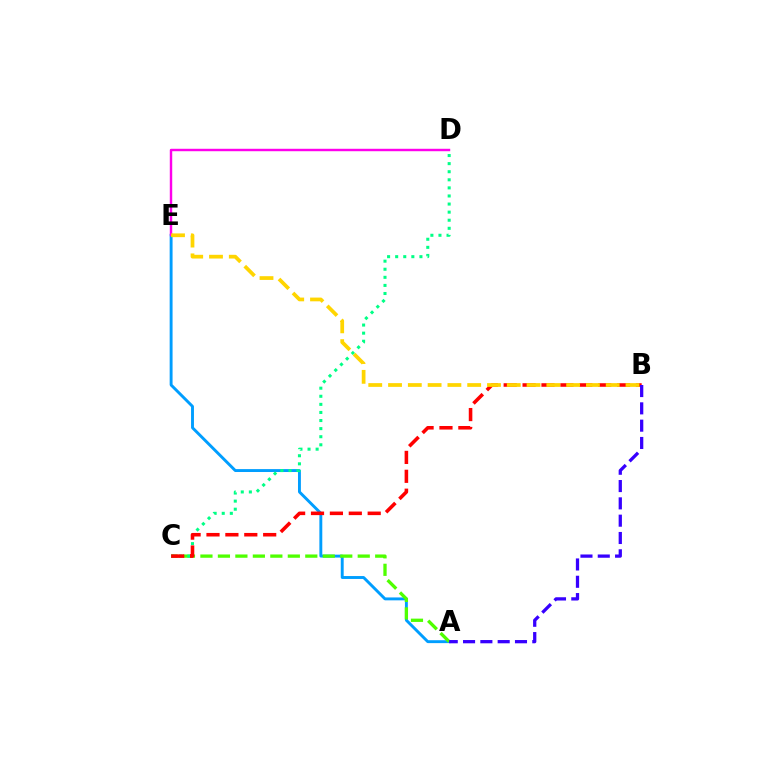{('A', 'E'): [{'color': '#009eff', 'line_style': 'solid', 'thickness': 2.09}], ('A', 'C'): [{'color': '#4fff00', 'line_style': 'dashed', 'thickness': 2.37}], ('C', 'D'): [{'color': '#00ff86', 'line_style': 'dotted', 'thickness': 2.2}], ('B', 'C'): [{'color': '#ff0000', 'line_style': 'dashed', 'thickness': 2.57}], ('D', 'E'): [{'color': '#ff00ed', 'line_style': 'solid', 'thickness': 1.75}], ('B', 'E'): [{'color': '#ffd500', 'line_style': 'dashed', 'thickness': 2.69}], ('A', 'B'): [{'color': '#3700ff', 'line_style': 'dashed', 'thickness': 2.35}]}